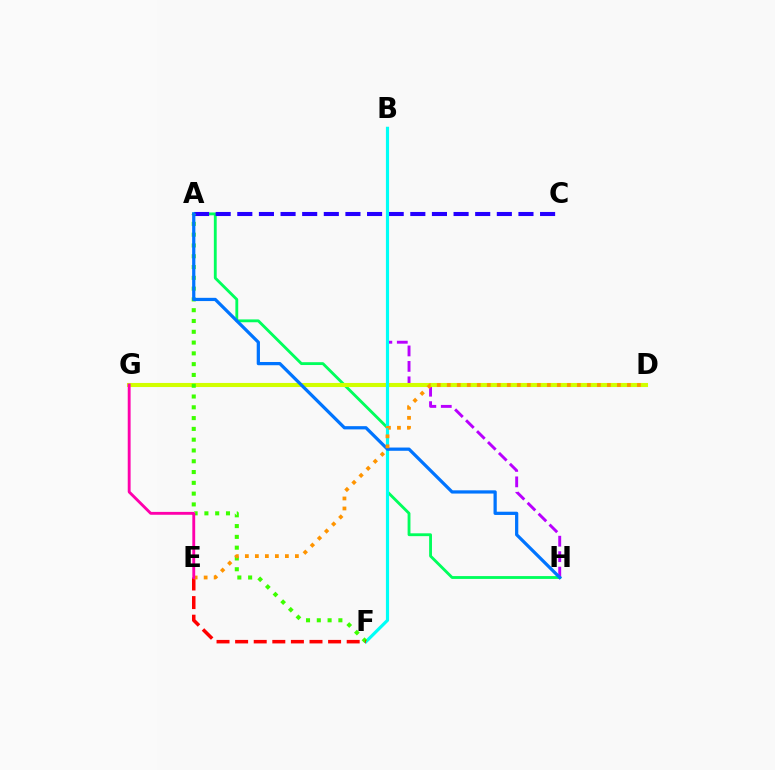{('A', 'H'): [{'color': '#00ff5c', 'line_style': 'solid', 'thickness': 2.05}, {'color': '#0074ff', 'line_style': 'solid', 'thickness': 2.33}], ('B', 'H'): [{'color': '#b900ff', 'line_style': 'dashed', 'thickness': 2.1}], ('A', 'C'): [{'color': '#2500ff', 'line_style': 'dashed', 'thickness': 2.94}], ('D', 'G'): [{'color': '#d1ff00', 'line_style': 'solid', 'thickness': 2.94}], ('B', 'F'): [{'color': '#00fff6', 'line_style': 'solid', 'thickness': 2.28}], ('A', 'F'): [{'color': '#3dff00', 'line_style': 'dotted', 'thickness': 2.93}], ('E', 'F'): [{'color': '#ff0000', 'line_style': 'dashed', 'thickness': 2.53}], ('D', 'E'): [{'color': '#ff9400', 'line_style': 'dotted', 'thickness': 2.72}], ('E', 'G'): [{'color': '#ff00ac', 'line_style': 'solid', 'thickness': 2.06}]}